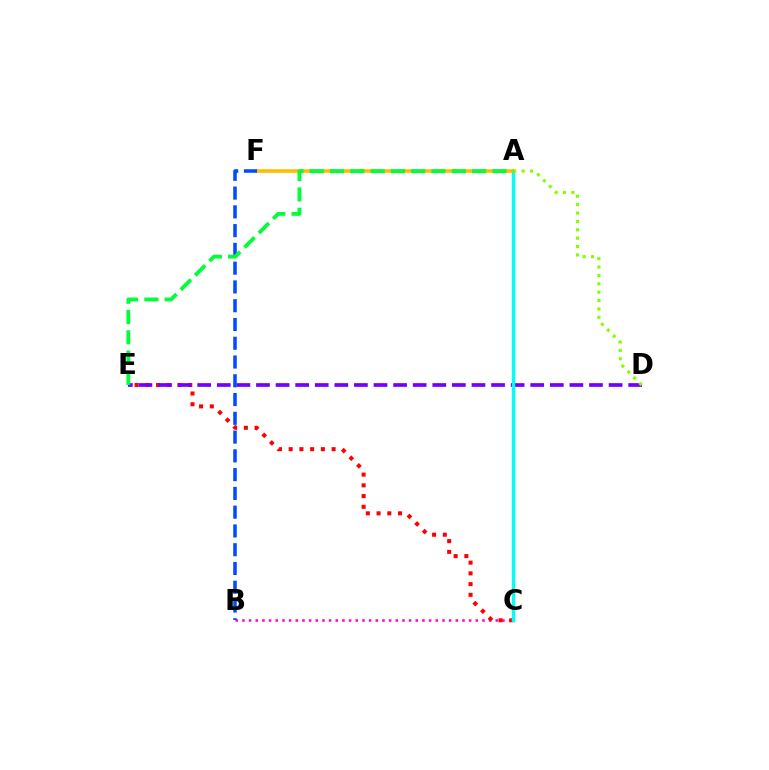{('B', 'C'): [{'color': '#ff00cf', 'line_style': 'dotted', 'thickness': 1.81}], ('C', 'E'): [{'color': '#ff0000', 'line_style': 'dotted', 'thickness': 2.92}], ('D', 'E'): [{'color': '#7200ff', 'line_style': 'dashed', 'thickness': 2.66}], ('A', 'C'): [{'color': '#00fff6', 'line_style': 'solid', 'thickness': 2.44}], ('A', 'F'): [{'color': '#ffbd00', 'line_style': 'solid', 'thickness': 2.58}], ('B', 'F'): [{'color': '#004bff', 'line_style': 'dashed', 'thickness': 2.55}], ('A', 'D'): [{'color': '#84ff00', 'line_style': 'dotted', 'thickness': 2.28}], ('A', 'E'): [{'color': '#00ff39', 'line_style': 'dashed', 'thickness': 2.76}]}